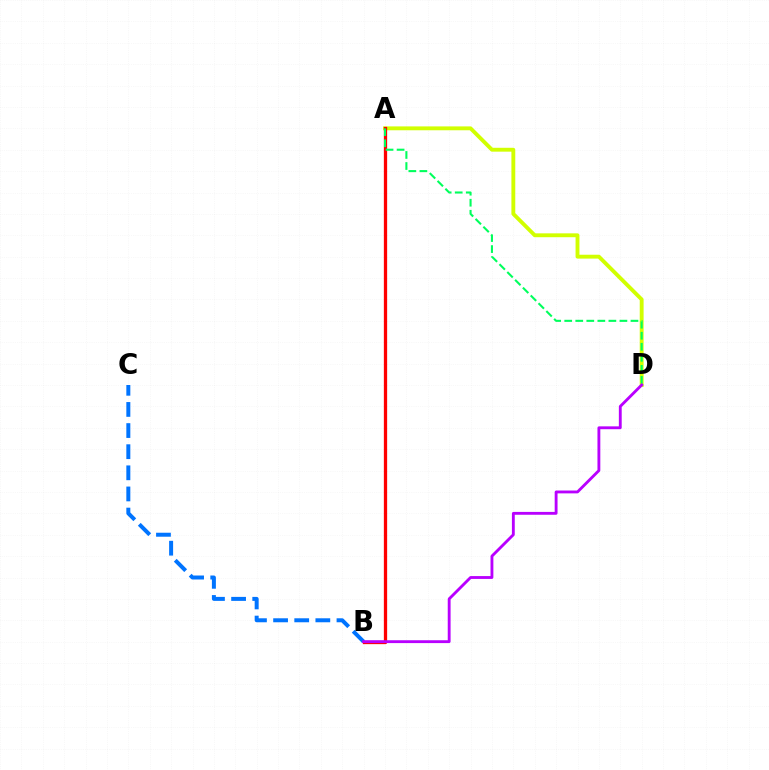{('B', 'C'): [{'color': '#0074ff', 'line_style': 'dashed', 'thickness': 2.87}], ('A', 'D'): [{'color': '#d1ff00', 'line_style': 'solid', 'thickness': 2.79}, {'color': '#00ff5c', 'line_style': 'dashed', 'thickness': 1.5}], ('A', 'B'): [{'color': '#ff0000', 'line_style': 'solid', 'thickness': 2.36}], ('B', 'D'): [{'color': '#b900ff', 'line_style': 'solid', 'thickness': 2.05}]}